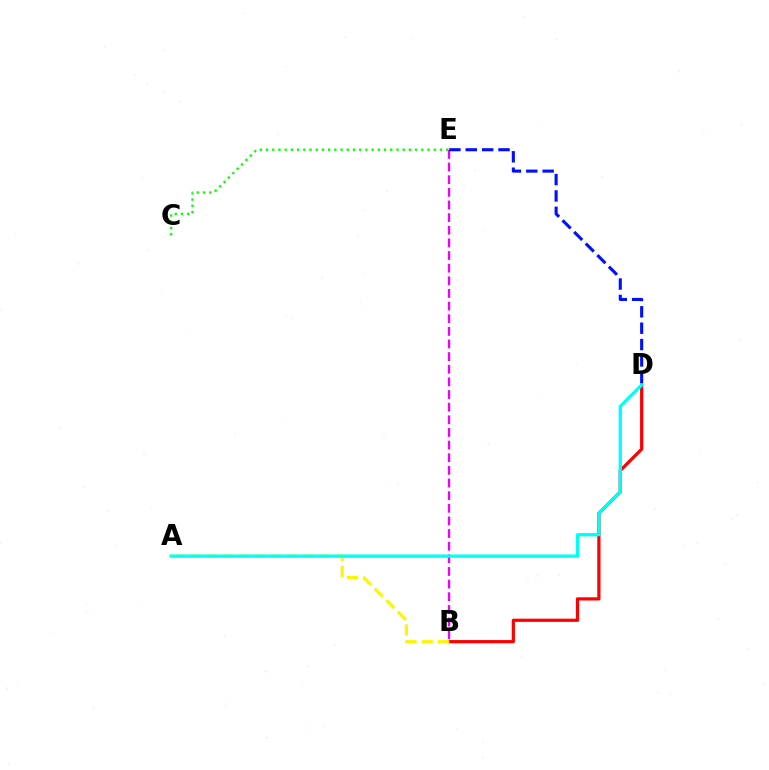{('C', 'E'): [{'color': '#08ff00', 'line_style': 'dotted', 'thickness': 1.69}], ('B', 'E'): [{'color': '#ee00ff', 'line_style': 'dashed', 'thickness': 1.72}], ('B', 'D'): [{'color': '#ff0000', 'line_style': 'solid', 'thickness': 2.31}], ('A', 'B'): [{'color': '#fcf500', 'line_style': 'dashed', 'thickness': 2.21}], ('A', 'D'): [{'color': '#00fff6', 'line_style': 'solid', 'thickness': 2.35}], ('D', 'E'): [{'color': '#0010ff', 'line_style': 'dashed', 'thickness': 2.23}]}